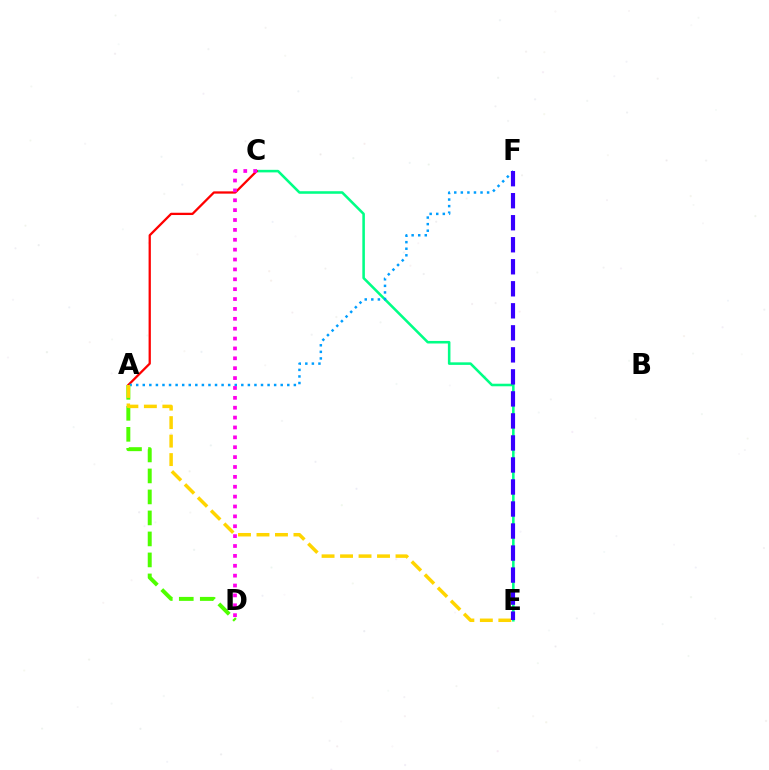{('C', 'E'): [{'color': '#00ff86', 'line_style': 'solid', 'thickness': 1.84}], ('A', 'C'): [{'color': '#ff0000', 'line_style': 'solid', 'thickness': 1.64}], ('A', 'F'): [{'color': '#009eff', 'line_style': 'dotted', 'thickness': 1.78}], ('A', 'D'): [{'color': '#4fff00', 'line_style': 'dashed', 'thickness': 2.85}], ('A', 'E'): [{'color': '#ffd500', 'line_style': 'dashed', 'thickness': 2.51}], ('E', 'F'): [{'color': '#3700ff', 'line_style': 'dashed', 'thickness': 2.99}], ('C', 'D'): [{'color': '#ff00ed', 'line_style': 'dotted', 'thickness': 2.68}]}